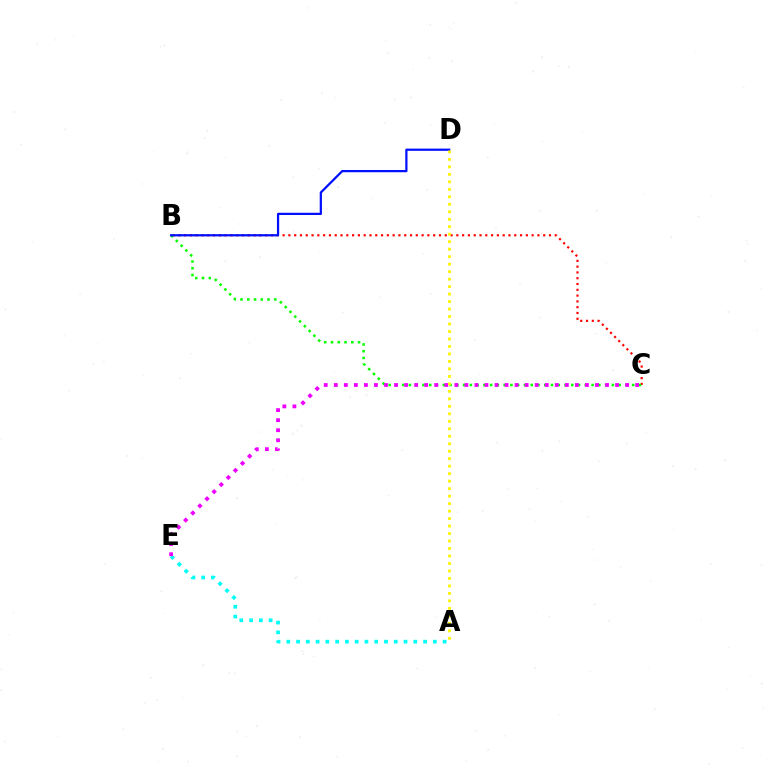{('B', 'C'): [{'color': '#ff0000', 'line_style': 'dotted', 'thickness': 1.57}, {'color': '#08ff00', 'line_style': 'dotted', 'thickness': 1.84}], ('A', 'E'): [{'color': '#00fff6', 'line_style': 'dotted', 'thickness': 2.65}], ('B', 'D'): [{'color': '#0010ff', 'line_style': 'solid', 'thickness': 1.61}], ('C', 'E'): [{'color': '#ee00ff', 'line_style': 'dotted', 'thickness': 2.73}], ('A', 'D'): [{'color': '#fcf500', 'line_style': 'dotted', 'thickness': 2.03}]}